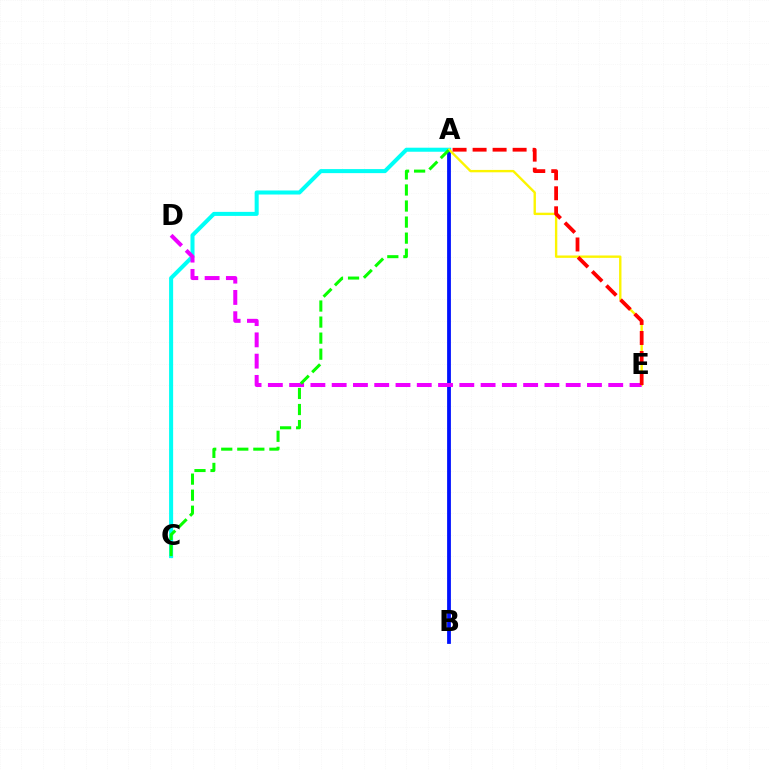{('A', 'B'): [{'color': '#0010ff', 'line_style': 'solid', 'thickness': 2.73}], ('A', 'C'): [{'color': '#00fff6', 'line_style': 'solid', 'thickness': 2.9}, {'color': '#08ff00', 'line_style': 'dashed', 'thickness': 2.18}], ('A', 'E'): [{'color': '#fcf500', 'line_style': 'solid', 'thickness': 1.71}, {'color': '#ff0000', 'line_style': 'dashed', 'thickness': 2.72}], ('D', 'E'): [{'color': '#ee00ff', 'line_style': 'dashed', 'thickness': 2.89}]}